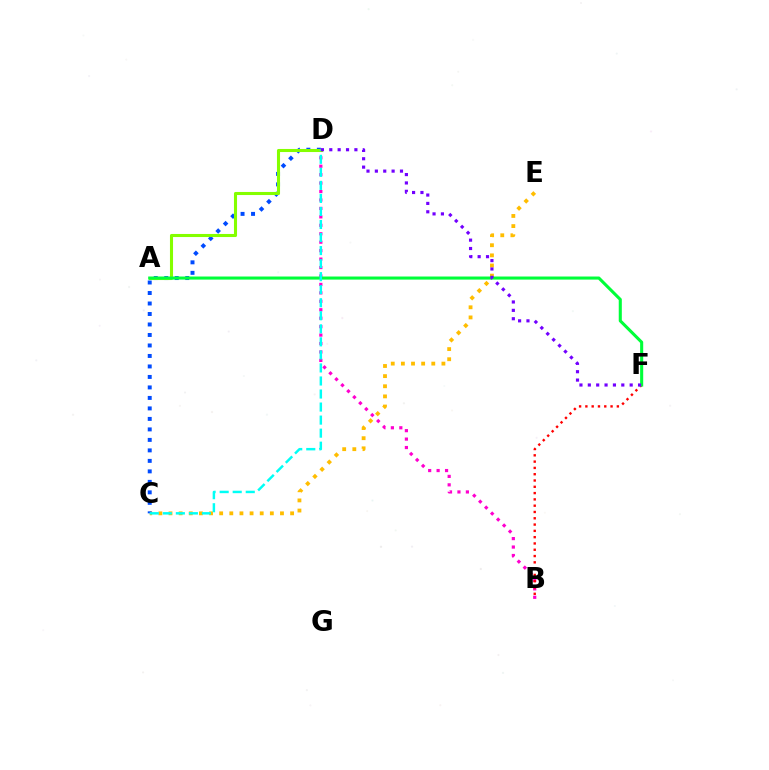{('B', 'D'): [{'color': '#ff00cf', 'line_style': 'dotted', 'thickness': 2.29}], ('B', 'F'): [{'color': '#ff0000', 'line_style': 'dotted', 'thickness': 1.71}], ('C', 'E'): [{'color': '#ffbd00', 'line_style': 'dotted', 'thickness': 2.75}], ('C', 'D'): [{'color': '#004bff', 'line_style': 'dotted', 'thickness': 2.85}, {'color': '#00fff6', 'line_style': 'dashed', 'thickness': 1.77}], ('A', 'D'): [{'color': '#84ff00', 'line_style': 'solid', 'thickness': 2.22}], ('A', 'F'): [{'color': '#00ff39', 'line_style': 'solid', 'thickness': 2.21}], ('D', 'F'): [{'color': '#7200ff', 'line_style': 'dotted', 'thickness': 2.27}]}